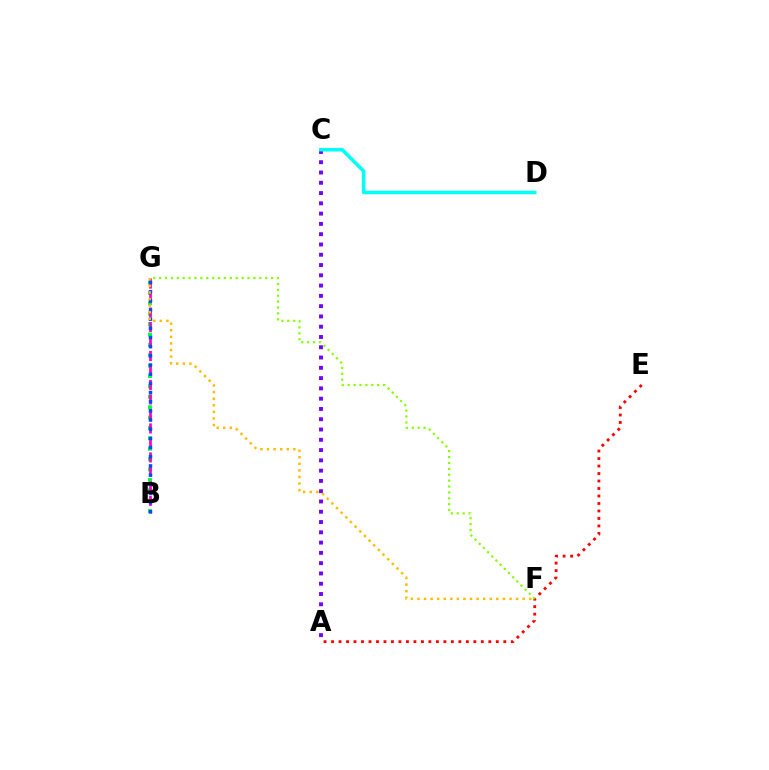{('A', 'C'): [{'color': '#7200ff', 'line_style': 'dotted', 'thickness': 2.79}], ('B', 'G'): [{'color': '#00ff39', 'line_style': 'dotted', 'thickness': 2.82}, {'color': '#ff00cf', 'line_style': 'dashed', 'thickness': 1.97}, {'color': '#004bff', 'line_style': 'dotted', 'thickness': 2.49}], ('C', 'D'): [{'color': '#00fff6', 'line_style': 'solid', 'thickness': 2.55}], ('A', 'E'): [{'color': '#ff0000', 'line_style': 'dotted', 'thickness': 2.03}], ('F', 'G'): [{'color': '#ffbd00', 'line_style': 'dotted', 'thickness': 1.79}, {'color': '#84ff00', 'line_style': 'dotted', 'thickness': 1.6}]}